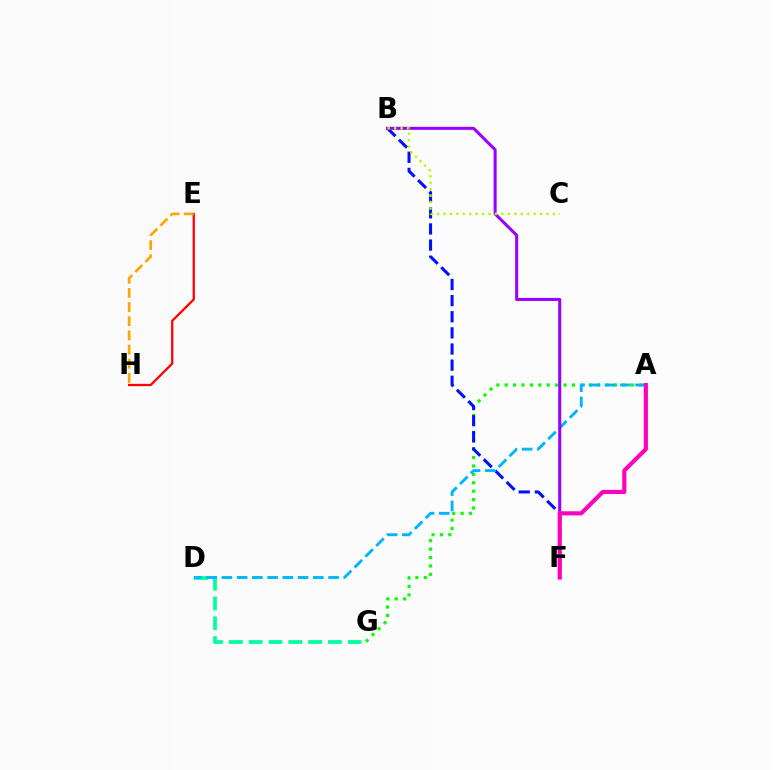{('A', 'G'): [{'color': '#08ff00', 'line_style': 'dotted', 'thickness': 2.29}], ('B', 'F'): [{'color': '#0010ff', 'line_style': 'dashed', 'thickness': 2.19}, {'color': '#9b00ff', 'line_style': 'solid', 'thickness': 2.19}], ('D', 'G'): [{'color': '#00ff9d', 'line_style': 'dashed', 'thickness': 2.69}], ('A', 'D'): [{'color': '#00b5ff', 'line_style': 'dashed', 'thickness': 2.07}], ('A', 'F'): [{'color': '#ff00bd', 'line_style': 'solid', 'thickness': 2.97}], ('E', 'H'): [{'color': '#ff0000', 'line_style': 'solid', 'thickness': 1.63}, {'color': '#ffa500', 'line_style': 'dashed', 'thickness': 1.93}], ('B', 'C'): [{'color': '#b3ff00', 'line_style': 'dotted', 'thickness': 1.75}]}